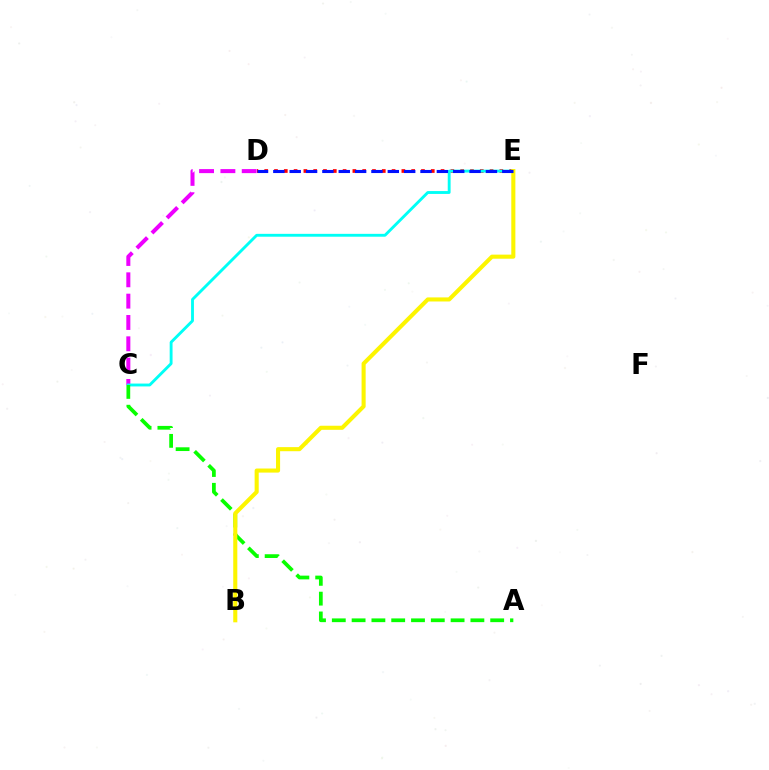{('C', 'D'): [{'color': '#ee00ff', 'line_style': 'dashed', 'thickness': 2.9}], ('D', 'E'): [{'color': '#ff0000', 'line_style': 'dotted', 'thickness': 2.66}, {'color': '#0010ff', 'line_style': 'dashed', 'thickness': 2.22}], ('C', 'E'): [{'color': '#00fff6', 'line_style': 'solid', 'thickness': 2.07}], ('A', 'C'): [{'color': '#08ff00', 'line_style': 'dashed', 'thickness': 2.69}], ('B', 'E'): [{'color': '#fcf500', 'line_style': 'solid', 'thickness': 2.94}]}